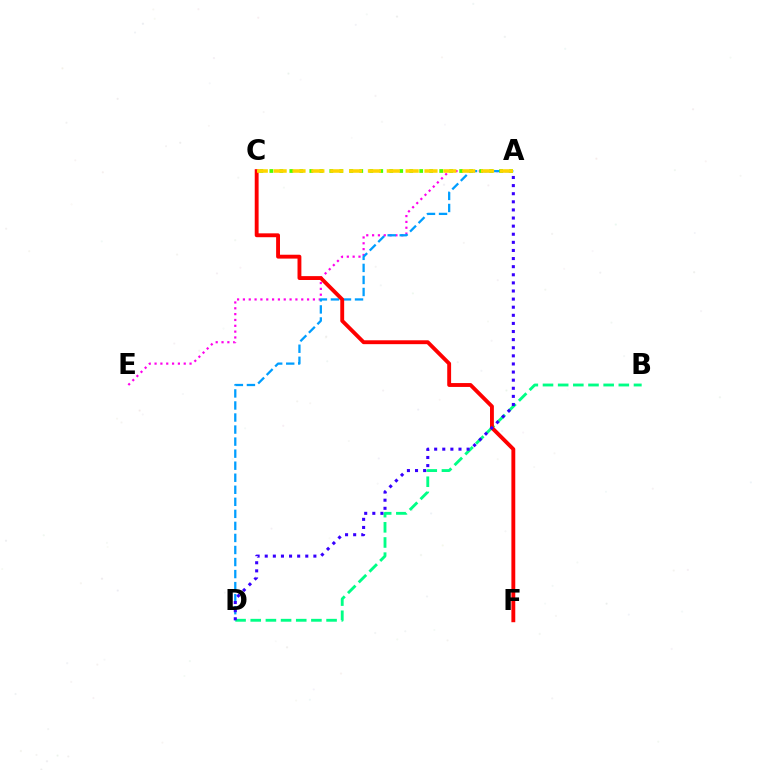{('A', 'E'): [{'color': '#ff00ed', 'line_style': 'dotted', 'thickness': 1.58}], ('A', 'D'): [{'color': '#009eff', 'line_style': 'dashed', 'thickness': 1.64}, {'color': '#3700ff', 'line_style': 'dotted', 'thickness': 2.2}], ('B', 'D'): [{'color': '#00ff86', 'line_style': 'dashed', 'thickness': 2.06}], ('A', 'C'): [{'color': '#4fff00', 'line_style': 'dotted', 'thickness': 2.71}, {'color': '#ffd500', 'line_style': 'dashed', 'thickness': 2.56}], ('C', 'F'): [{'color': '#ff0000', 'line_style': 'solid', 'thickness': 2.79}]}